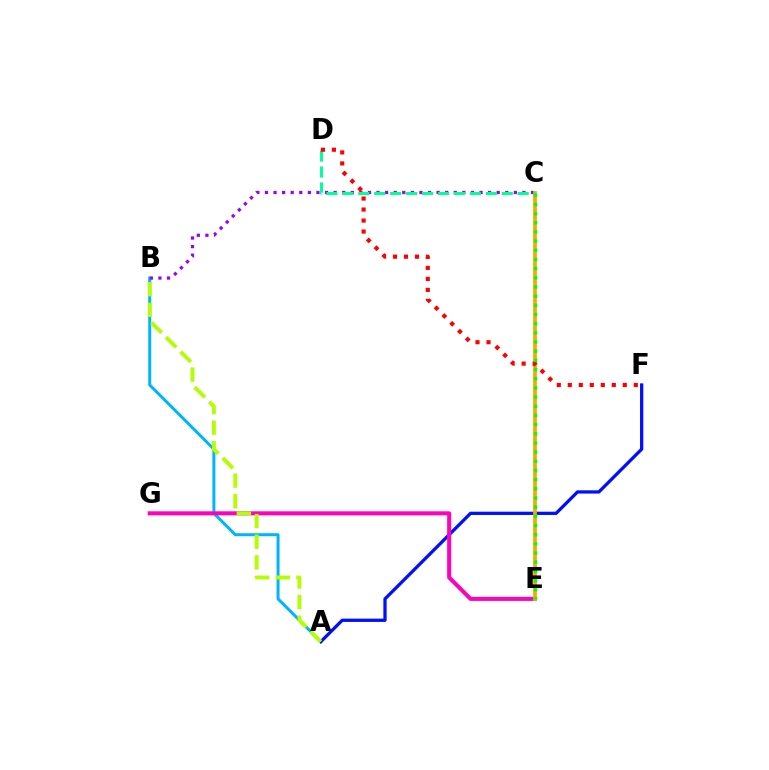{('A', 'B'): [{'color': '#00b5ff', 'line_style': 'solid', 'thickness': 2.16}, {'color': '#b3ff00', 'line_style': 'dashed', 'thickness': 2.8}], ('A', 'F'): [{'color': '#0010ff', 'line_style': 'solid', 'thickness': 2.36}], ('E', 'G'): [{'color': '#ff00bd', 'line_style': 'solid', 'thickness': 2.91}], ('B', 'C'): [{'color': '#9b00ff', 'line_style': 'dotted', 'thickness': 2.33}], ('C', 'E'): [{'color': '#ffa500', 'line_style': 'solid', 'thickness': 2.69}, {'color': '#08ff00', 'line_style': 'dotted', 'thickness': 2.49}], ('C', 'D'): [{'color': '#00ff9d', 'line_style': 'dashed', 'thickness': 2.17}], ('D', 'F'): [{'color': '#ff0000', 'line_style': 'dotted', 'thickness': 2.99}]}